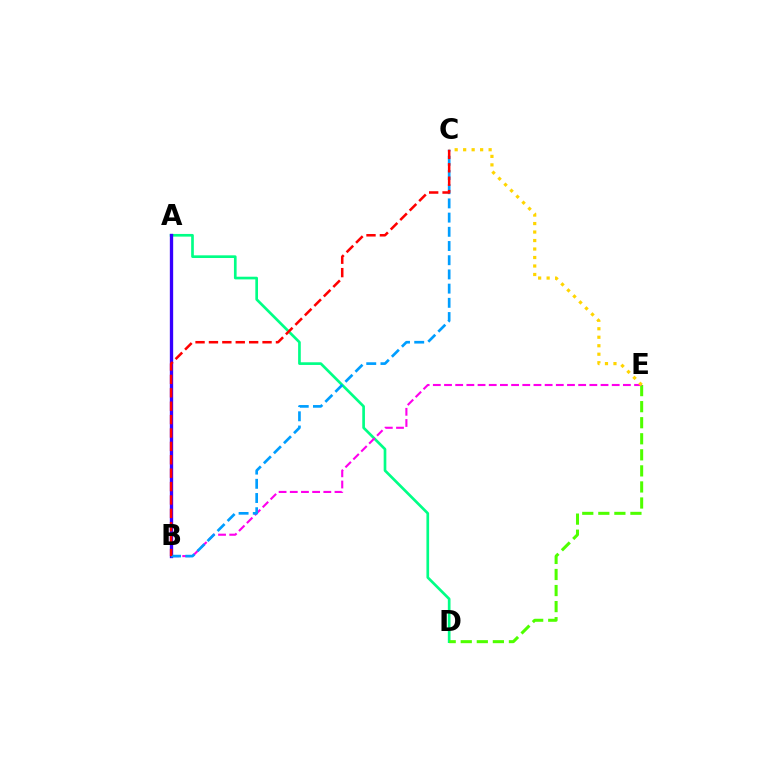{('A', 'D'): [{'color': '#00ff86', 'line_style': 'solid', 'thickness': 1.93}], ('D', 'E'): [{'color': '#4fff00', 'line_style': 'dashed', 'thickness': 2.18}], ('B', 'E'): [{'color': '#ff00ed', 'line_style': 'dashed', 'thickness': 1.52}], ('C', 'E'): [{'color': '#ffd500', 'line_style': 'dotted', 'thickness': 2.31}], ('A', 'B'): [{'color': '#3700ff', 'line_style': 'solid', 'thickness': 2.4}], ('B', 'C'): [{'color': '#009eff', 'line_style': 'dashed', 'thickness': 1.93}, {'color': '#ff0000', 'line_style': 'dashed', 'thickness': 1.82}]}